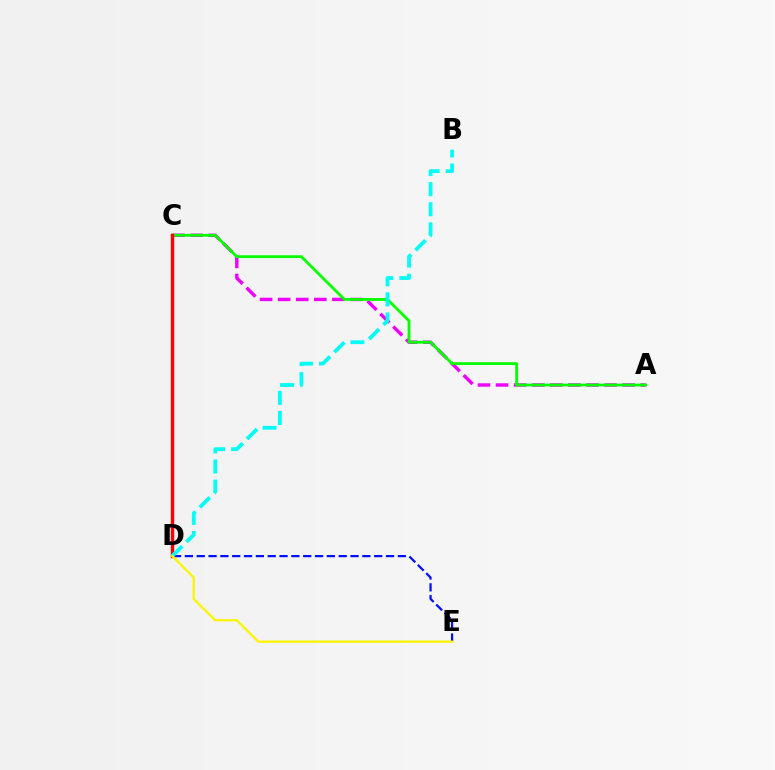{('A', 'C'): [{'color': '#ee00ff', 'line_style': 'dashed', 'thickness': 2.46}, {'color': '#08ff00', 'line_style': 'solid', 'thickness': 2.03}], ('C', 'D'): [{'color': '#ff0000', 'line_style': 'solid', 'thickness': 2.47}], ('D', 'E'): [{'color': '#0010ff', 'line_style': 'dashed', 'thickness': 1.61}, {'color': '#fcf500', 'line_style': 'solid', 'thickness': 1.65}], ('B', 'D'): [{'color': '#00fff6', 'line_style': 'dashed', 'thickness': 2.73}]}